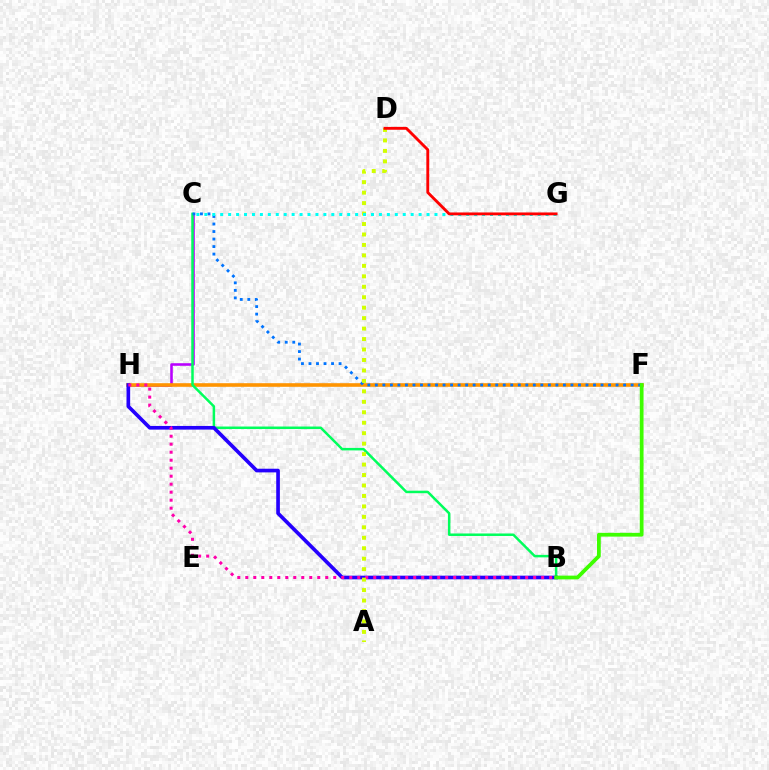{('C', 'H'): [{'color': '#b900ff', 'line_style': 'solid', 'thickness': 1.85}], ('F', 'H'): [{'color': '#ff9400', 'line_style': 'solid', 'thickness': 2.6}], ('B', 'C'): [{'color': '#00ff5c', 'line_style': 'solid', 'thickness': 1.8}], ('B', 'H'): [{'color': '#2500ff', 'line_style': 'solid', 'thickness': 2.63}, {'color': '#ff00ac', 'line_style': 'dotted', 'thickness': 2.17}], ('C', 'F'): [{'color': '#0074ff', 'line_style': 'dotted', 'thickness': 2.04}], ('A', 'D'): [{'color': '#d1ff00', 'line_style': 'dotted', 'thickness': 2.84}], ('C', 'G'): [{'color': '#00fff6', 'line_style': 'dotted', 'thickness': 2.16}], ('D', 'G'): [{'color': '#ff0000', 'line_style': 'solid', 'thickness': 2.06}], ('B', 'F'): [{'color': '#3dff00', 'line_style': 'solid', 'thickness': 2.71}]}